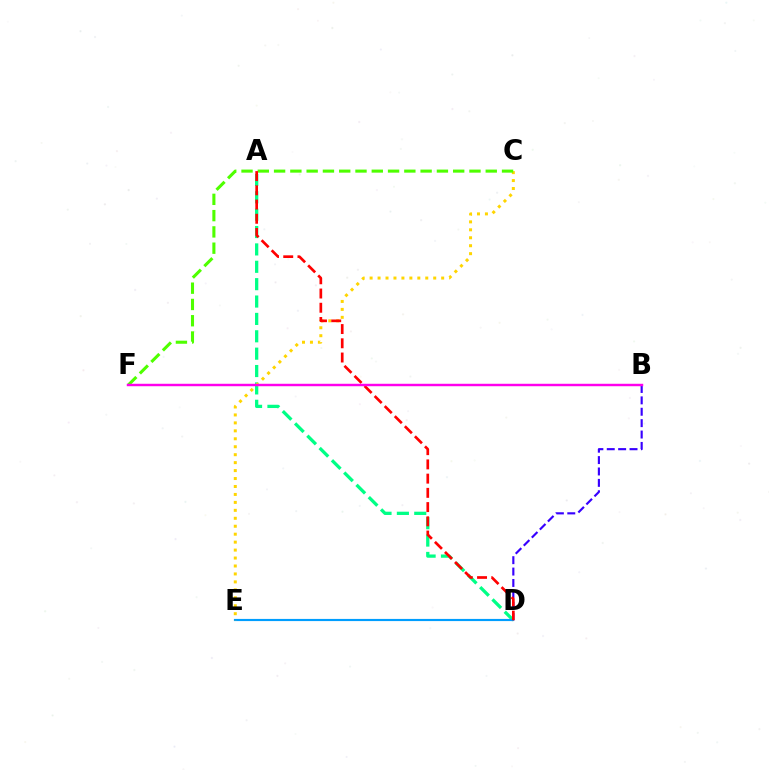{('B', 'D'): [{'color': '#3700ff', 'line_style': 'dashed', 'thickness': 1.55}], ('A', 'D'): [{'color': '#00ff86', 'line_style': 'dashed', 'thickness': 2.36}, {'color': '#ff0000', 'line_style': 'dashed', 'thickness': 1.93}], ('D', 'E'): [{'color': '#009eff', 'line_style': 'solid', 'thickness': 1.56}], ('C', 'E'): [{'color': '#ffd500', 'line_style': 'dotted', 'thickness': 2.16}], ('C', 'F'): [{'color': '#4fff00', 'line_style': 'dashed', 'thickness': 2.21}], ('B', 'F'): [{'color': '#ff00ed', 'line_style': 'solid', 'thickness': 1.76}]}